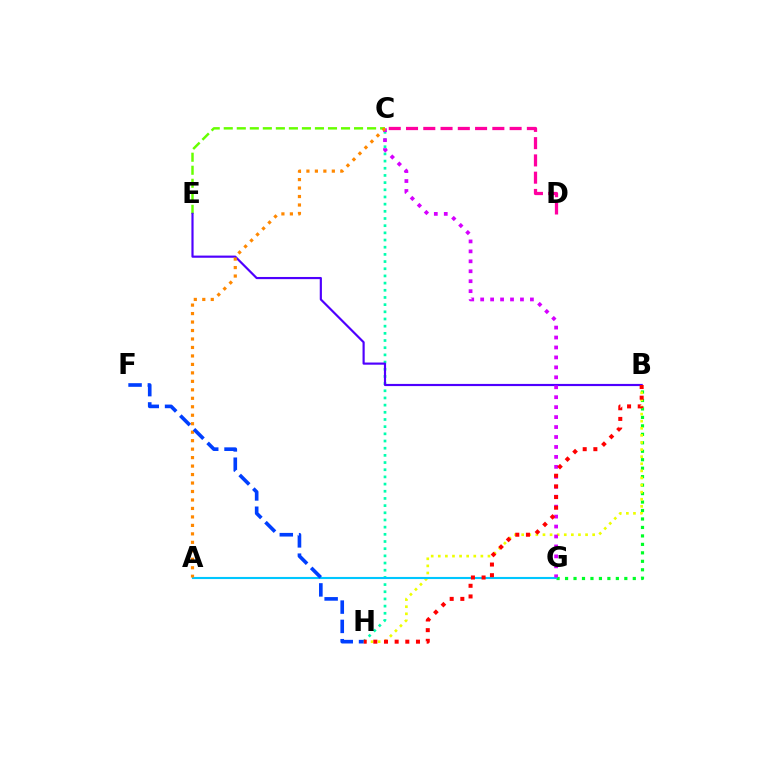{('B', 'G'): [{'color': '#00ff27', 'line_style': 'dotted', 'thickness': 2.3}], ('C', 'E'): [{'color': '#66ff00', 'line_style': 'dashed', 'thickness': 1.77}], ('C', 'H'): [{'color': '#00ffaf', 'line_style': 'dotted', 'thickness': 1.95}], ('B', 'E'): [{'color': '#4f00ff', 'line_style': 'solid', 'thickness': 1.56}], ('B', 'H'): [{'color': '#eeff00', 'line_style': 'dotted', 'thickness': 1.93}, {'color': '#ff0000', 'line_style': 'dotted', 'thickness': 2.9}], ('A', 'G'): [{'color': '#00c7ff', 'line_style': 'solid', 'thickness': 1.53}], ('C', 'G'): [{'color': '#d600ff', 'line_style': 'dotted', 'thickness': 2.7}], ('A', 'C'): [{'color': '#ff8800', 'line_style': 'dotted', 'thickness': 2.3}], ('F', 'H'): [{'color': '#003fff', 'line_style': 'dashed', 'thickness': 2.62}], ('C', 'D'): [{'color': '#ff00a0', 'line_style': 'dashed', 'thickness': 2.35}]}